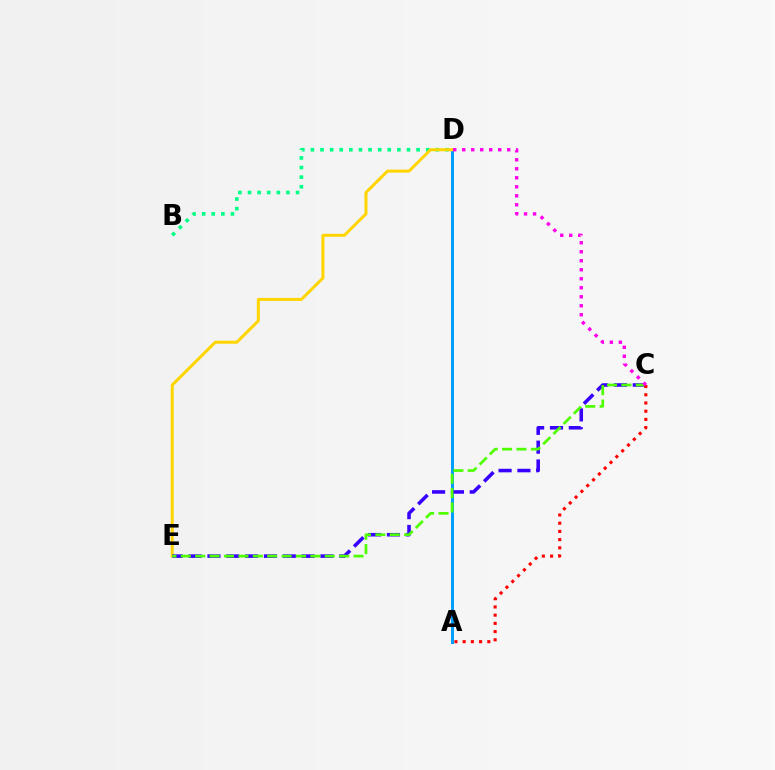{('B', 'D'): [{'color': '#00ff86', 'line_style': 'dotted', 'thickness': 2.61}], ('A', 'D'): [{'color': '#009eff', 'line_style': 'solid', 'thickness': 2.17}], ('D', 'E'): [{'color': '#ffd500', 'line_style': 'solid', 'thickness': 2.16}], ('C', 'E'): [{'color': '#3700ff', 'line_style': 'dashed', 'thickness': 2.56}, {'color': '#4fff00', 'line_style': 'dashed', 'thickness': 1.96}], ('A', 'C'): [{'color': '#ff0000', 'line_style': 'dotted', 'thickness': 2.23}], ('C', 'D'): [{'color': '#ff00ed', 'line_style': 'dotted', 'thickness': 2.45}]}